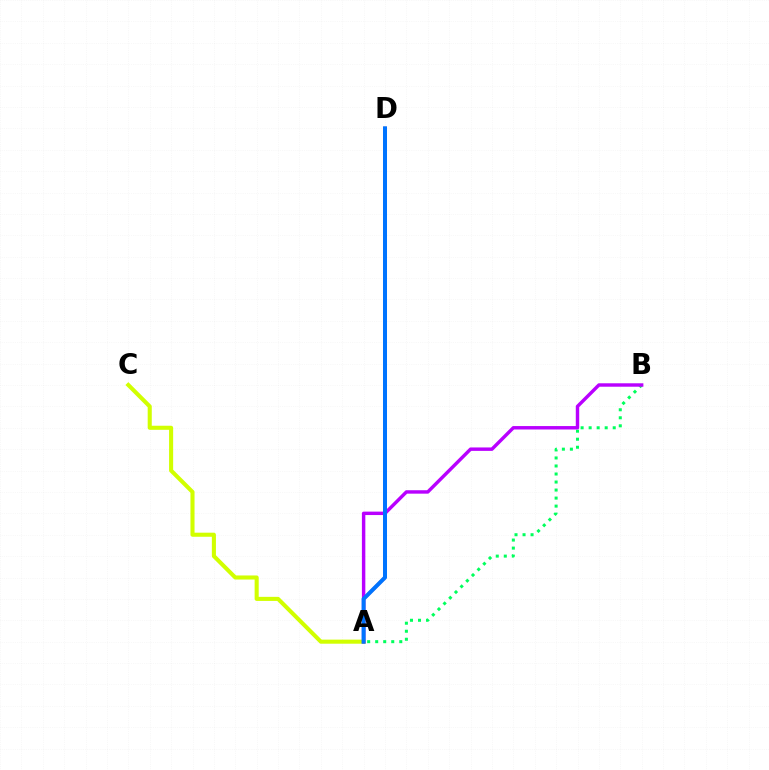{('A', 'D'): [{'color': '#ff0000', 'line_style': 'solid', 'thickness': 2.13}, {'color': '#0074ff', 'line_style': 'solid', 'thickness': 2.89}], ('A', 'C'): [{'color': '#d1ff00', 'line_style': 'solid', 'thickness': 2.94}], ('A', 'B'): [{'color': '#00ff5c', 'line_style': 'dotted', 'thickness': 2.18}, {'color': '#b900ff', 'line_style': 'solid', 'thickness': 2.47}]}